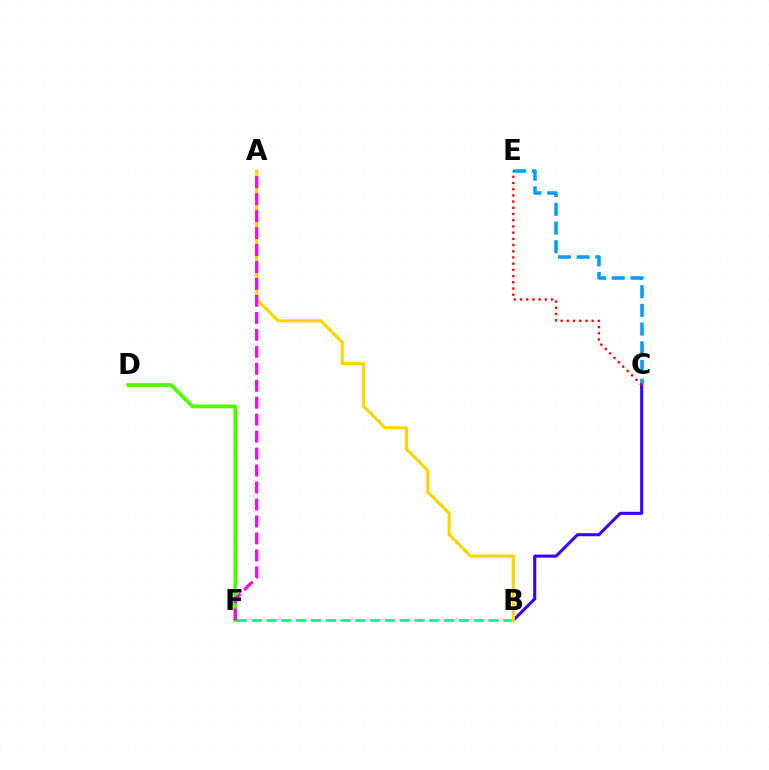{('B', 'C'): [{'color': '#3700ff', 'line_style': 'solid', 'thickness': 2.21}], ('B', 'F'): [{'color': '#00ff86', 'line_style': 'dashed', 'thickness': 2.01}], ('C', 'E'): [{'color': '#009eff', 'line_style': 'dashed', 'thickness': 2.54}, {'color': '#ff0000', 'line_style': 'dotted', 'thickness': 1.69}], ('A', 'B'): [{'color': '#ffd500', 'line_style': 'solid', 'thickness': 2.3}], ('D', 'F'): [{'color': '#4fff00', 'line_style': 'solid', 'thickness': 2.73}], ('A', 'F'): [{'color': '#ff00ed', 'line_style': 'dashed', 'thickness': 2.3}]}